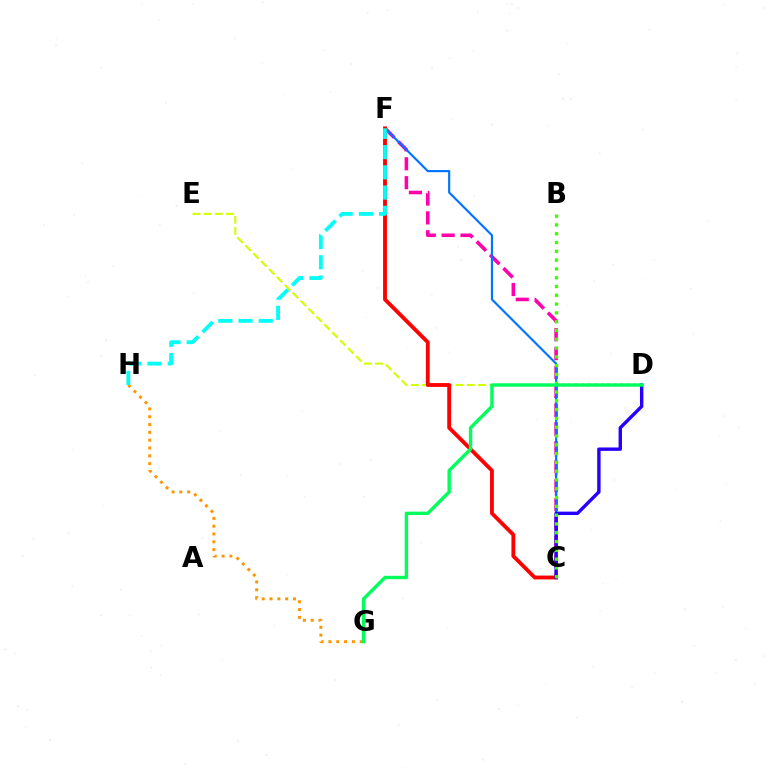{('C', 'D'): [{'color': '#b900ff', 'line_style': 'dotted', 'thickness': 1.76}, {'color': '#2500ff', 'line_style': 'solid', 'thickness': 2.45}], ('C', 'F'): [{'color': '#ff00ac', 'line_style': 'dashed', 'thickness': 2.56}, {'color': '#0074ff', 'line_style': 'solid', 'thickness': 1.54}, {'color': '#ff0000', 'line_style': 'solid', 'thickness': 2.76}], ('D', 'E'): [{'color': '#d1ff00', 'line_style': 'dashed', 'thickness': 1.52}], ('G', 'H'): [{'color': '#ff9400', 'line_style': 'dotted', 'thickness': 2.12}], ('F', 'H'): [{'color': '#00fff6', 'line_style': 'dashed', 'thickness': 2.75}], ('B', 'C'): [{'color': '#3dff00', 'line_style': 'dotted', 'thickness': 2.39}], ('D', 'G'): [{'color': '#00ff5c', 'line_style': 'solid', 'thickness': 2.45}]}